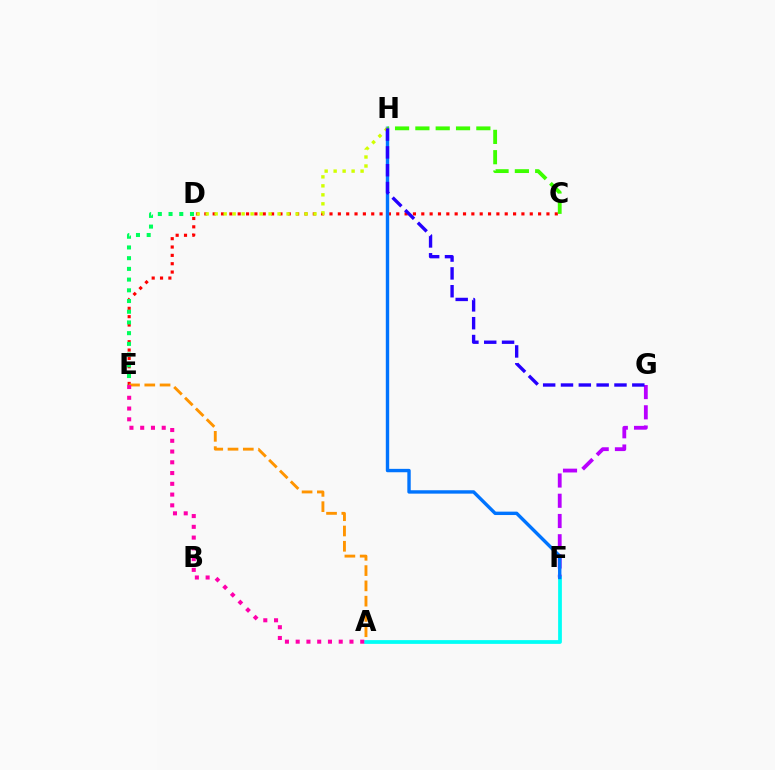{('C', 'E'): [{'color': '#ff0000', 'line_style': 'dotted', 'thickness': 2.27}], ('F', 'G'): [{'color': '#b900ff', 'line_style': 'dashed', 'thickness': 2.75}], ('A', 'F'): [{'color': '#00fff6', 'line_style': 'solid', 'thickness': 2.71}], ('F', 'H'): [{'color': '#0074ff', 'line_style': 'solid', 'thickness': 2.44}], ('D', 'H'): [{'color': '#d1ff00', 'line_style': 'dotted', 'thickness': 2.44}], ('C', 'H'): [{'color': '#3dff00', 'line_style': 'dashed', 'thickness': 2.76}], ('D', 'E'): [{'color': '#00ff5c', 'line_style': 'dotted', 'thickness': 2.91}], ('A', 'E'): [{'color': '#ff9400', 'line_style': 'dashed', 'thickness': 2.08}, {'color': '#ff00ac', 'line_style': 'dotted', 'thickness': 2.92}], ('G', 'H'): [{'color': '#2500ff', 'line_style': 'dashed', 'thickness': 2.42}]}